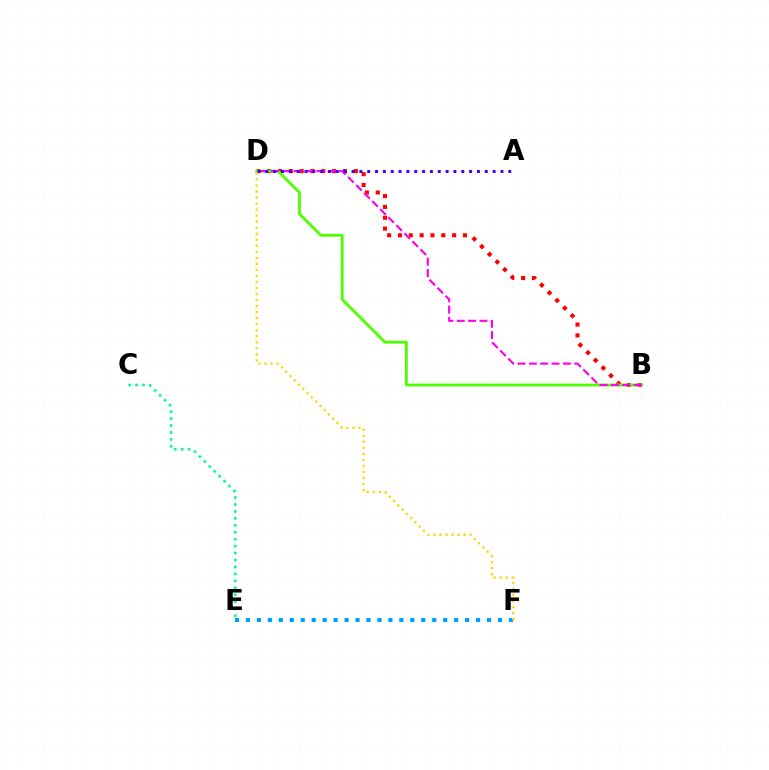{('E', 'F'): [{'color': '#009eff', 'line_style': 'dotted', 'thickness': 2.98}], ('B', 'D'): [{'color': '#ff0000', 'line_style': 'dotted', 'thickness': 2.94}, {'color': '#4fff00', 'line_style': 'solid', 'thickness': 2.02}, {'color': '#ff00ed', 'line_style': 'dashed', 'thickness': 1.54}], ('A', 'D'): [{'color': '#3700ff', 'line_style': 'dotted', 'thickness': 2.13}], ('C', 'E'): [{'color': '#00ff86', 'line_style': 'dotted', 'thickness': 1.89}], ('D', 'F'): [{'color': '#ffd500', 'line_style': 'dotted', 'thickness': 1.64}]}